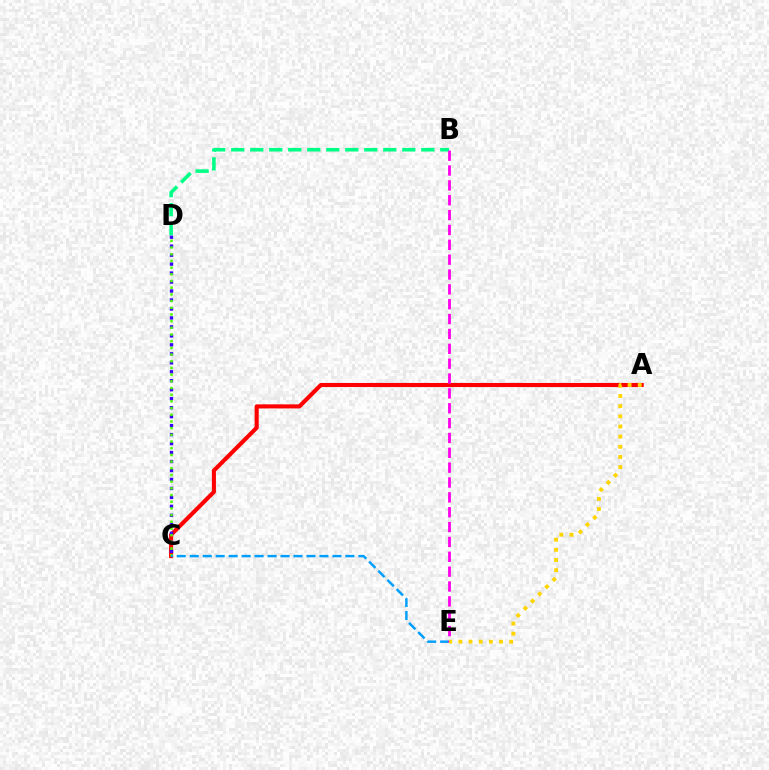{('A', 'C'): [{'color': '#ff0000', 'line_style': 'solid', 'thickness': 2.95}], ('C', 'D'): [{'color': '#3700ff', 'line_style': 'dotted', 'thickness': 2.44}, {'color': '#4fff00', 'line_style': 'dotted', 'thickness': 1.82}], ('B', 'D'): [{'color': '#00ff86', 'line_style': 'dashed', 'thickness': 2.58}], ('C', 'E'): [{'color': '#009eff', 'line_style': 'dashed', 'thickness': 1.76}], ('B', 'E'): [{'color': '#ff00ed', 'line_style': 'dashed', 'thickness': 2.02}], ('A', 'E'): [{'color': '#ffd500', 'line_style': 'dotted', 'thickness': 2.76}]}